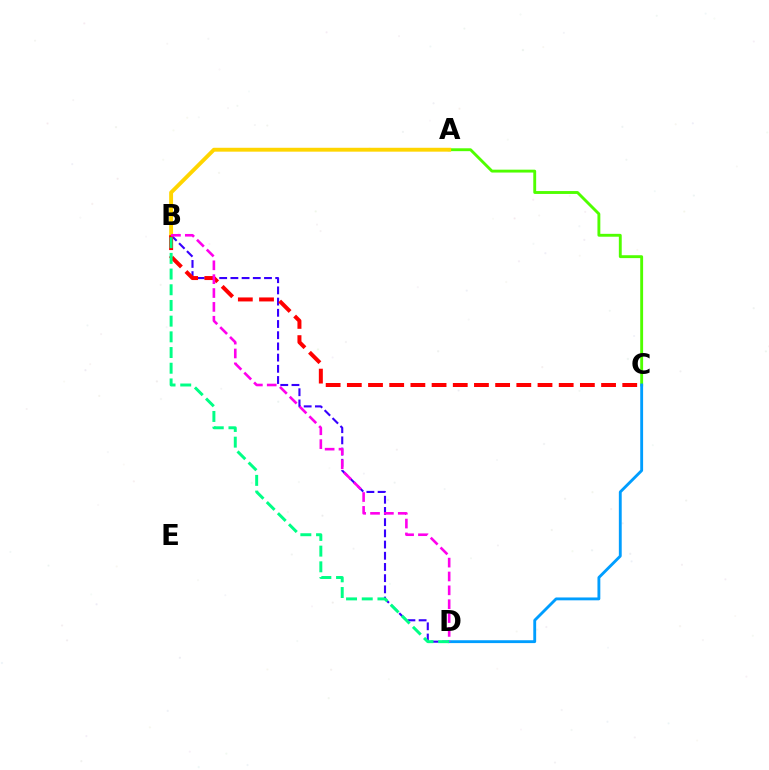{('B', 'D'): [{'color': '#3700ff', 'line_style': 'dashed', 'thickness': 1.52}, {'color': '#ff00ed', 'line_style': 'dashed', 'thickness': 1.88}, {'color': '#00ff86', 'line_style': 'dashed', 'thickness': 2.13}], ('A', 'C'): [{'color': '#4fff00', 'line_style': 'solid', 'thickness': 2.07}], ('A', 'B'): [{'color': '#ffd500', 'line_style': 'solid', 'thickness': 2.8}], ('B', 'C'): [{'color': '#ff0000', 'line_style': 'dashed', 'thickness': 2.88}], ('C', 'D'): [{'color': '#009eff', 'line_style': 'solid', 'thickness': 2.06}]}